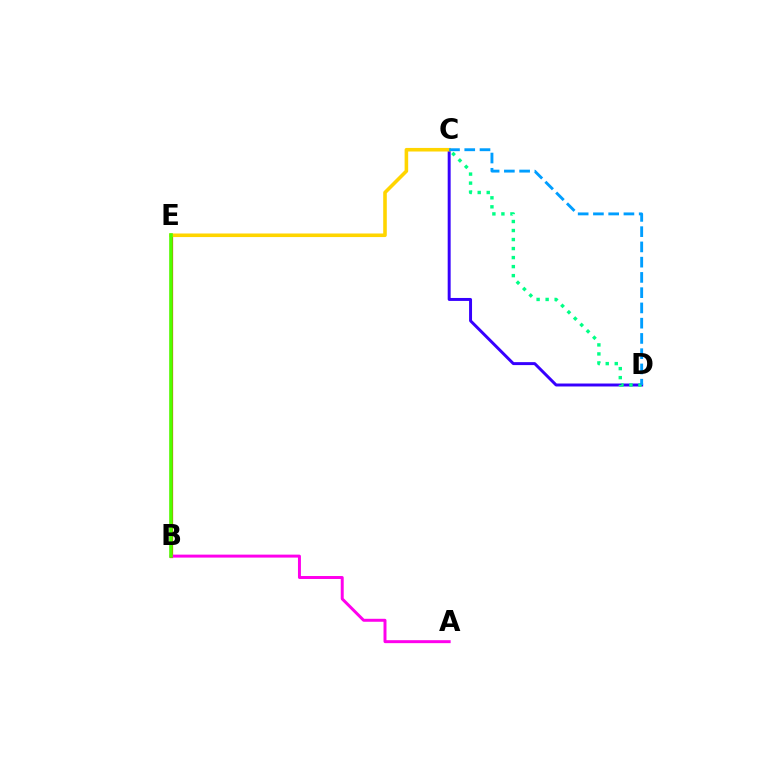{('C', 'D'): [{'color': '#3700ff', 'line_style': 'solid', 'thickness': 2.13}, {'color': '#00ff86', 'line_style': 'dotted', 'thickness': 2.45}, {'color': '#009eff', 'line_style': 'dashed', 'thickness': 2.07}], ('B', 'E'): [{'color': '#ff0000', 'line_style': 'solid', 'thickness': 2.32}, {'color': '#4fff00', 'line_style': 'solid', 'thickness': 2.58}], ('A', 'B'): [{'color': '#ff00ed', 'line_style': 'solid', 'thickness': 2.14}], ('C', 'E'): [{'color': '#ffd500', 'line_style': 'solid', 'thickness': 2.58}]}